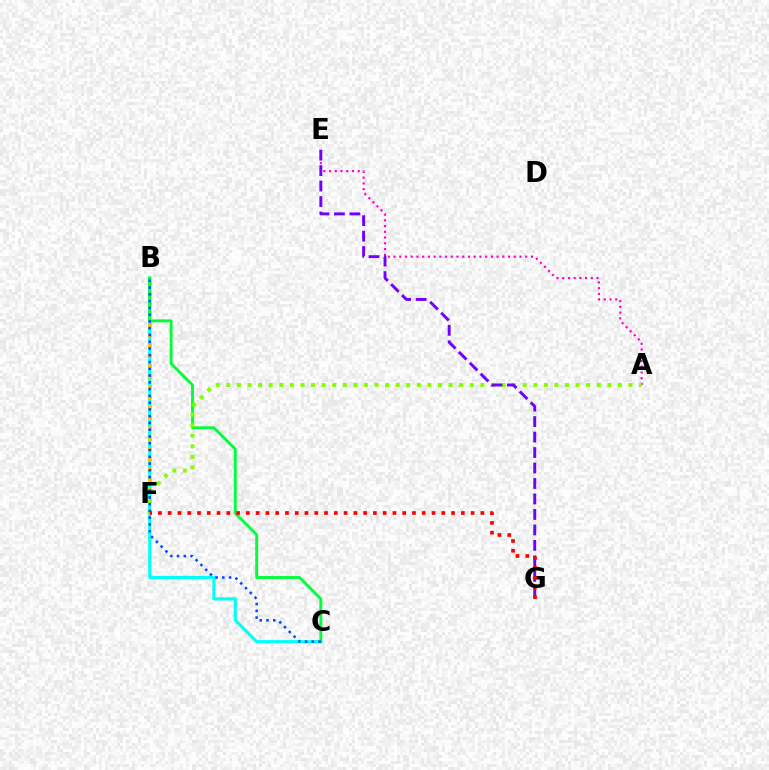{('B', 'C'): [{'color': '#00fff6', 'line_style': 'solid', 'thickness': 2.24}, {'color': '#00ff39', 'line_style': 'solid', 'thickness': 2.08}, {'color': '#004bff', 'line_style': 'dotted', 'thickness': 1.84}], ('A', 'E'): [{'color': '#ff00cf', 'line_style': 'dotted', 'thickness': 1.56}], ('B', 'F'): [{'color': '#ffbd00', 'line_style': 'dotted', 'thickness': 2.81}], ('A', 'F'): [{'color': '#84ff00', 'line_style': 'dotted', 'thickness': 2.88}], ('E', 'G'): [{'color': '#7200ff', 'line_style': 'dashed', 'thickness': 2.1}], ('F', 'G'): [{'color': '#ff0000', 'line_style': 'dotted', 'thickness': 2.65}]}